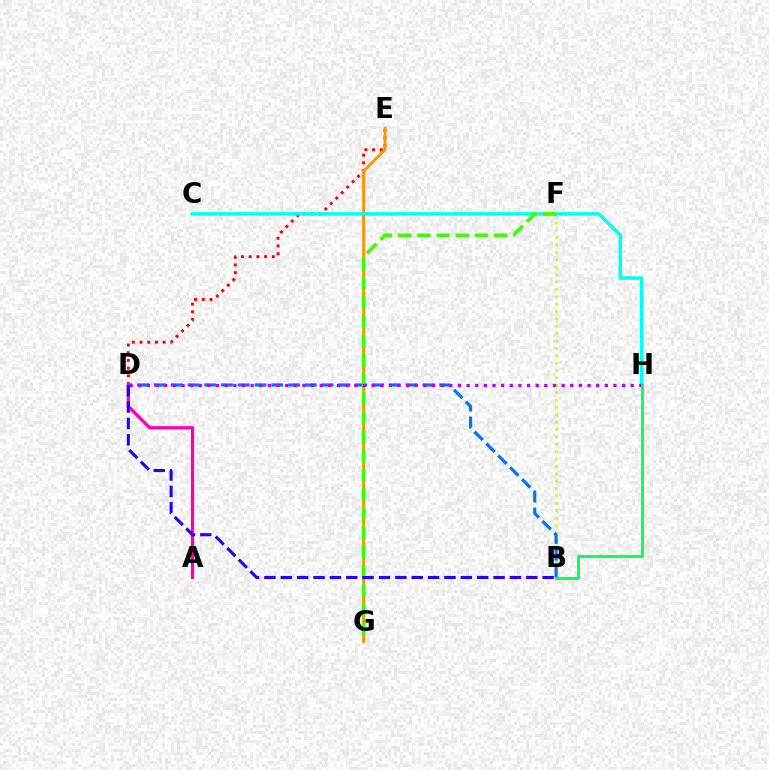{('B', 'F'): [{'color': '#d1ff00', 'line_style': 'dotted', 'thickness': 2.0}], ('D', 'E'): [{'color': '#ff0000', 'line_style': 'dotted', 'thickness': 2.1}], ('E', 'G'): [{'color': '#ff9400', 'line_style': 'solid', 'thickness': 2.1}], ('C', 'H'): [{'color': '#00fff6', 'line_style': 'solid', 'thickness': 2.53}], ('A', 'D'): [{'color': '#ff00ac', 'line_style': 'solid', 'thickness': 2.34}], ('B', 'D'): [{'color': '#0074ff', 'line_style': 'dashed', 'thickness': 2.28}, {'color': '#2500ff', 'line_style': 'dashed', 'thickness': 2.22}], ('F', 'G'): [{'color': '#3dff00', 'line_style': 'dashed', 'thickness': 2.61}], ('D', 'H'): [{'color': '#b900ff', 'line_style': 'dotted', 'thickness': 2.35}], ('B', 'H'): [{'color': '#00ff5c', 'line_style': 'solid', 'thickness': 2.04}]}